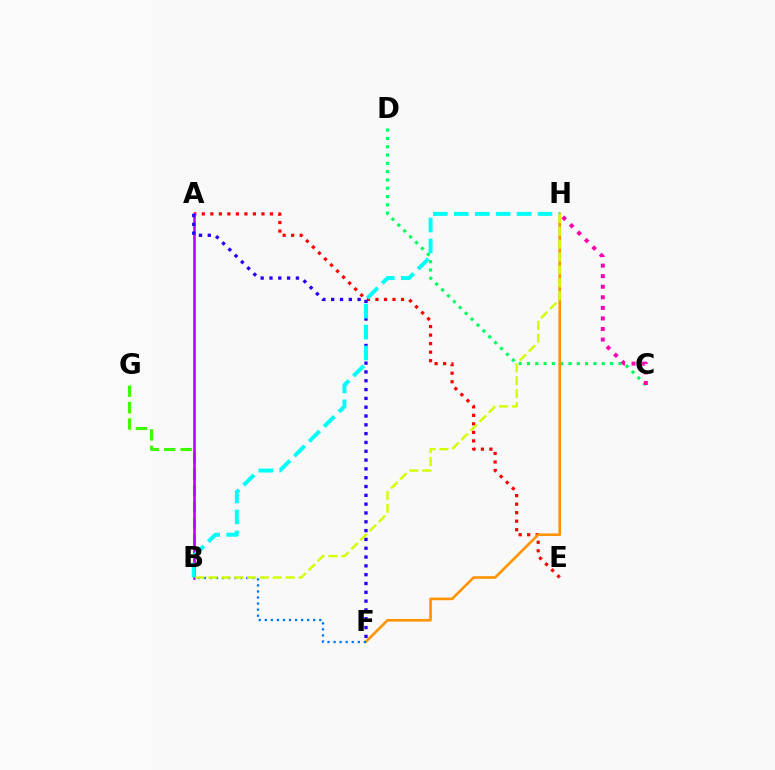{('C', 'D'): [{'color': '#00ff5c', 'line_style': 'dotted', 'thickness': 2.26}], ('B', 'G'): [{'color': '#3dff00', 'line_style': 'dashed', 'thickness': 2.23}], ('A', 'E'): [{'color': '#ff0000', 'line_style': 'dotted', 'thickness': 2.31}], ('F', 'H'): [{'color': '#ff9400', 'line_style': 'solid', 'thickness': 1.89}], ('A', 'B'): [{'color': '#b900ff', 'line_style': 'solid', 'thickness': 1.86}], ('C', 'H'): [{'color': '#ff00ac', 'line_style': 'dotted', 'thickness': 2.87}], ('A', 'F'): [{'color': '#2500ff', 'line_style': 'dotted', 'thickness': 2.4}], ('B', 'H'): [{'color': '#00fff6', 'line_style': 'dashed', 'thickness': 2.84}, {'color': '#d1ff00', 'line_style': 'dashed', 'thickness': 1.75}], ('B', 'F'): [{'color': '#0074ff', 'line_style': 'dotted', 'thickness': 1.64}]}